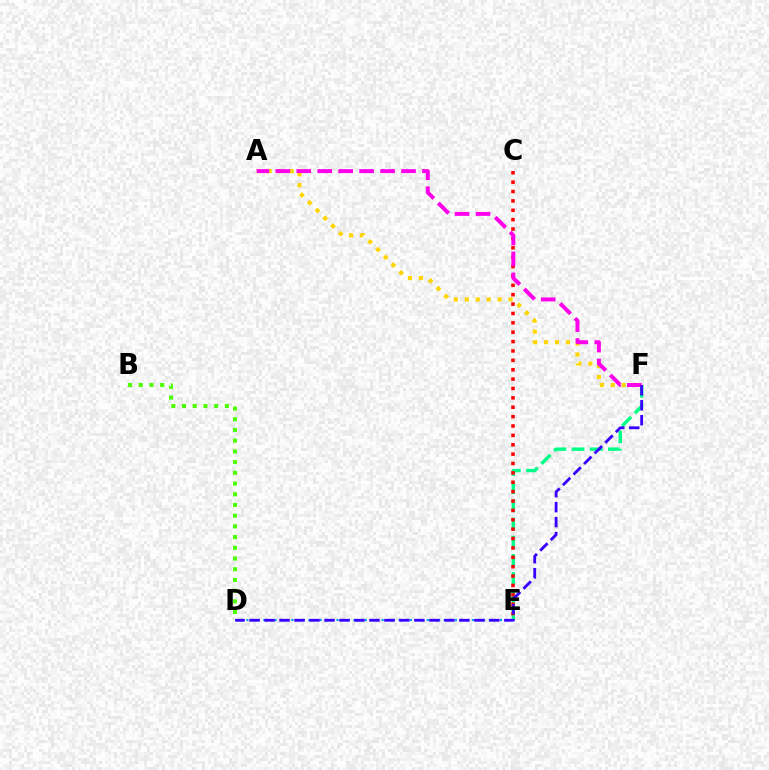{('E', 'F'): [{'color': '#00ff86', 'line_style': 'dashed', 'thickness': 2.47}], ('A', 'F'): [{'color': '#ffd500', 'line_style': 'dotted', 'thickness': 2.97}, {'color': '#ff00ed', 'line_style': 'dashed', 'thickness': 2.85}], ('C', 'E'): [{'color': '#ff0000', 'line_style': 'dotted', 'thickness': 2.55}], ('D', 'E'): [{'color': '#009eff', 'line_style': 'dotted', 'thickness': 1.53}], ('B', 'D'): [{'color': '#4fff00', 'line_style': 'dotted', 'thickness': 2.91}], ('D', 'F'): [{'color': '#3700ff', 'line_style': 'dashed', 'thickness': 2.04}]}